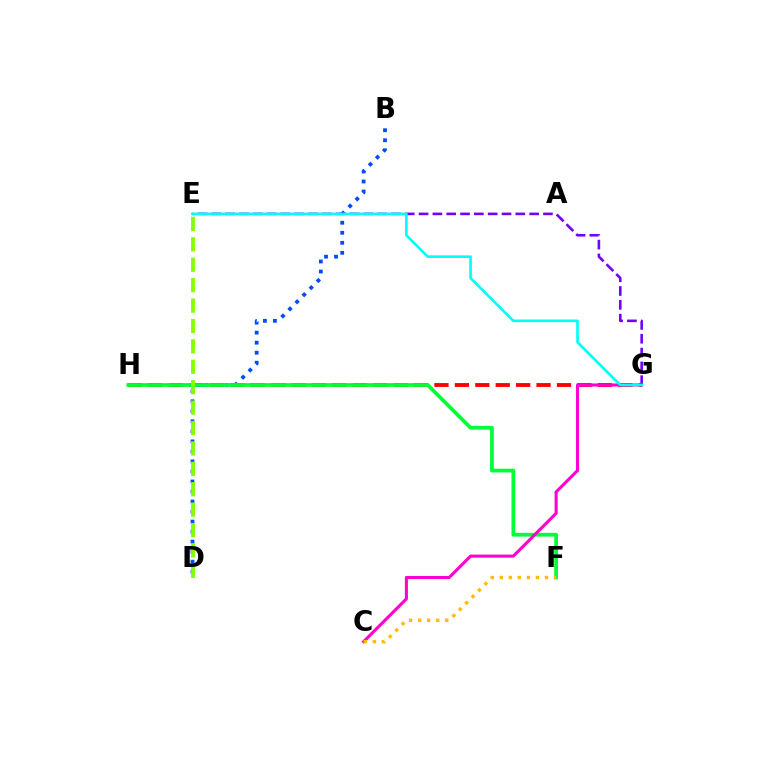{('G', 'H'): [{'color': '#ff0000', 'line_style': 'dashed', 'thickness': 2.77}], ('B', 'D'): [{'color': '#004bff', 'line_style': 'dotted', 'thickness': 2.72}], ('F', 'H'): [{'color': '#00ff39', 'line_style': 'solid', 'thickness': 2.69}], ('C', 'G'): [{'color': '#ff00cf', 'line_style': 'solid', 'thickness': 2.21}], ('E', 'G'): [{'color': '#7200ff', 'line_style': 'dashed', 'thickness': 1.88}, {'color': '#00fff6', 'line_style': 'solid', 'thickness': 1.91}], ('D', 'E'): [{'color': '#84ff00', 'line_style': 'dashed', 'thickness': 2.77}], ('C', 'F'): [{'color': '#ffbd00', 'line_style': 'dotted', 'thickness': 2.45}]}